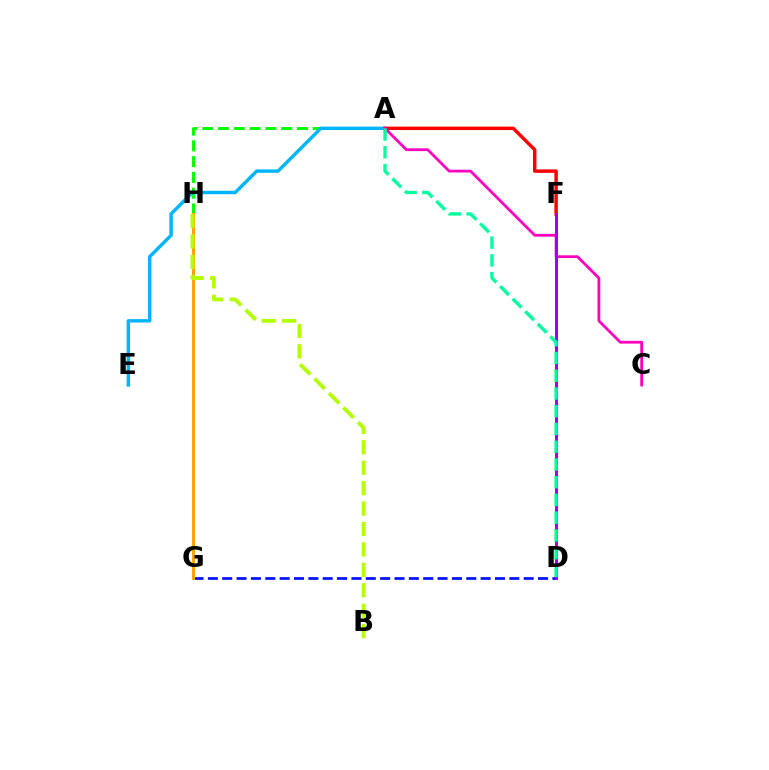{('D', 'G'): [{'color': '#0010ff', 'line_style': 'dashed', 'thickness': 1.95}], ('A', 'H'): [{'color': '#08ff00', 'line_style': 'dashed', 'thickness': 2.14}], ('A', 'E'): [{'color': '#00b5ff', 'line_style': 'solid', 'thickness': 2.45}], ('G', 'H'): [{'color': '#ffa500', 'line_style': 'solid', 'thickness': 2.13}], ('A', 'F'): [{'color': '#ff0000', 'line_style': 'solid', 'thickness': 2.47}], ('B', 'H'): [{'color': '#b3ff00', 'line_style': 'dashed', 'thickness': 2.78}], ('A', 'C'): [{'color': '#ff00bd', 'line_style': 'solid', 'thickness': 1.99}], ('D', 'F'): [{'color': '#9b00ff', 'line_style': 'solid', 'thickness': 2.18}], ('A', 'D'): [{'color': '#00ff9d', 'line_style': 'dashed', 'thickness': 2.41}]}